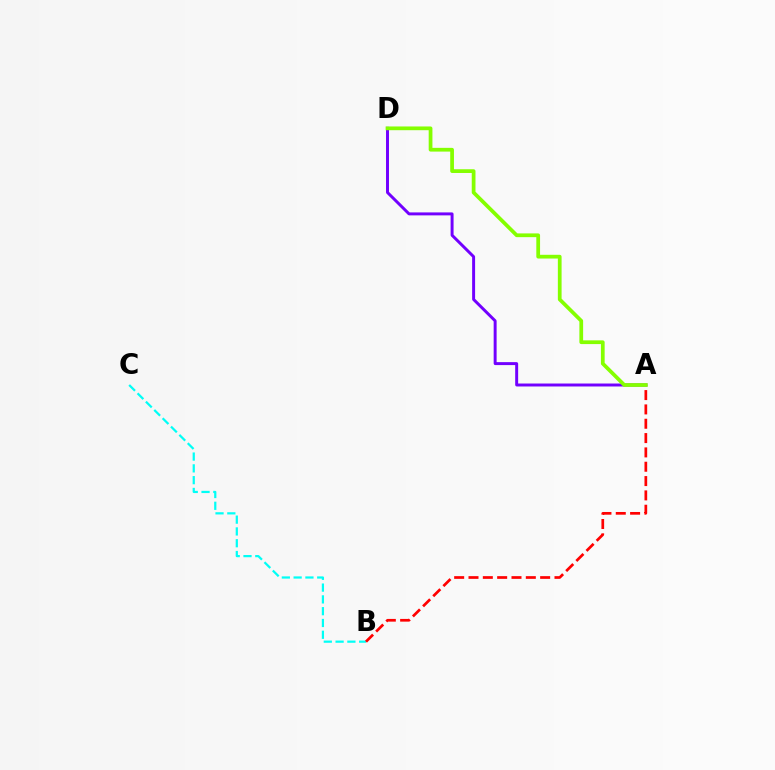{('B', 'C'): [{'color': '#00fff6', 'line_style': 'dashed', 'thickness': 1.6}], ('A', 'D'): [{'color': '#7200ff', 'line_style': 'solid', 'thickness': 2.13}, {'color': '#84ff00', 'line_style': 'solid', 'thickness': 2.69}], ('A', 'B'): [{'color': '#ff0000', 'line_style': 'dashed', 'thickness': 1.95}]}